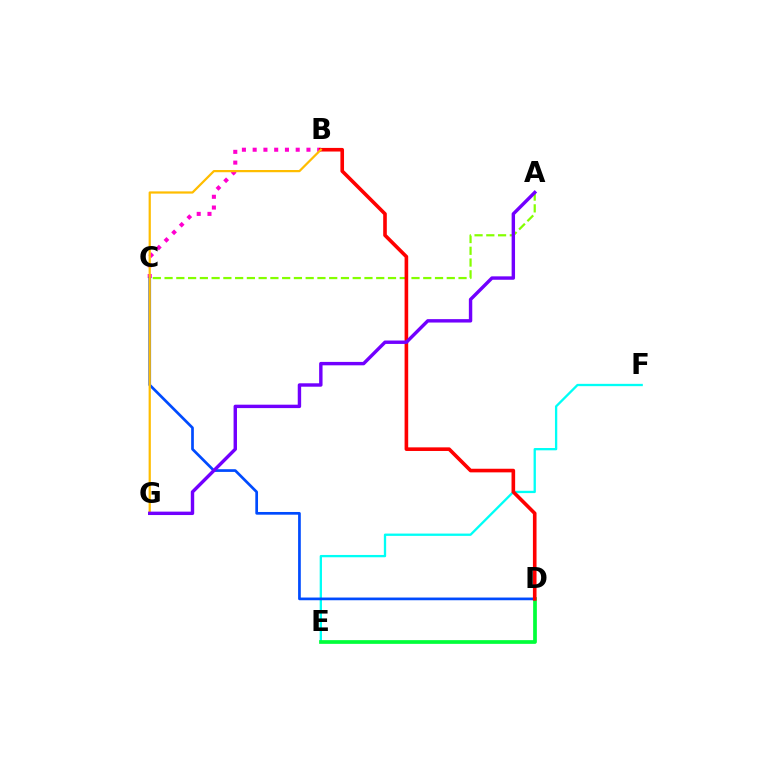{('E', 'F'): [{'color': '#00fff6', 'line_style': 'solid', 'thickness': 1.66}], ('D', 'E'): [{'color': '#00ff39', 'line_style': 'solid', 'thickness': 2.67}], ('B', 'C'): [{'color': '#ff00cf', 'line_style': 'dotted', 'thickness': 2.92}], ('A', 'C'): [{'color': '#84ff00', 'line_style': 'dashed', 'thickness': 1.6}], ('C', 'D'): [{'color': '#004bff', 'line_style': 'solid', 'thickness': 1.95}], ('B', 'D'): [{'color': '#ff0000', 'line_style': 'solid', 'thickness': 2.6}], ('B', 'G'): [{'color': '#ffbd00', 'line_style': 'solid', 'thickness': 1.6}], ('A', 'G'): [{'color': '#7200ff', 'line_style': 'solid', 'thickness': 2.46}]}